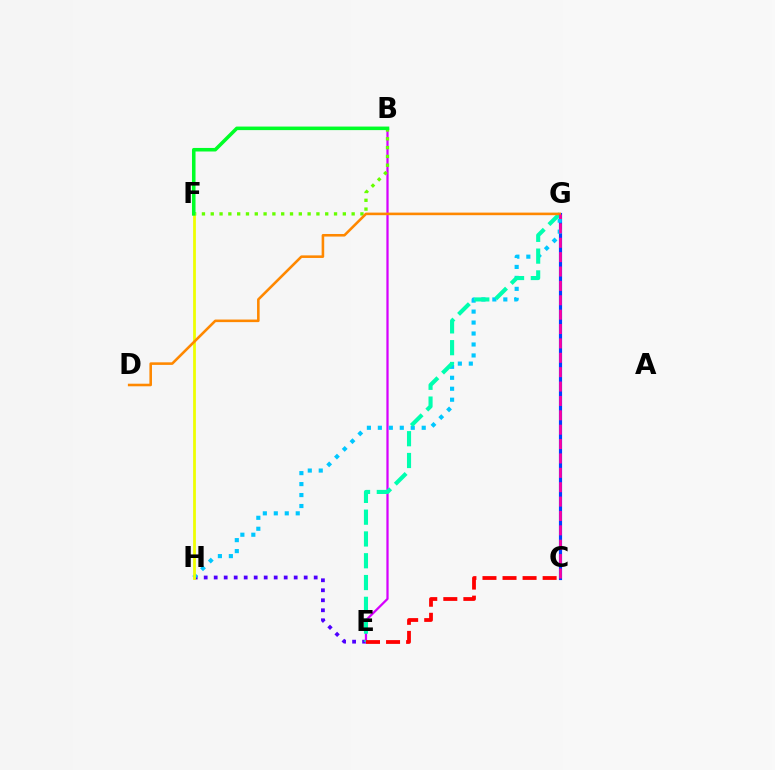{('E', 'H'): [{'color': '#4f00ff', 'line_style': 'dotted', 'thickness': 2.72}], ('C', 'G'): [{'color': '#003fff', 'line_style': 'solid', 'thickness': 2.27}, {'color': '#ff00a0', 'line_style': 'dashed', 'thickness': 1.95}], ('B', 'E'): [{'color': '#d600ff', 'line_style': 'solid', 'thickness': 1.62}], ('G', 'H'): [{'color': '#00c7ff', 'line_style': 'dotted', 'thickness': 2.98}], ('B', 'F'): [{'color': '#66ff00', 'line_style': 'dotted', 'thickness': 2.39}, {'color': '#00ff27', 'line_style': 'solid', 'thickness': 2.55}], ('F', 'H'): [{'color': '#eeff00', 'line_style': 'solid', 'thickness': 1.99}], ('E', 'G'): [{'color': '#00ffaf', 'line_style': 'dashed', 'thickness': 2.96}], ('D', 'G'): [{'color': '#ff8800', 'line_style': 'solid', 'thickness': 1.86}], ('C', 'E'): [{'color': '#ff0000', 'line_style': 'dashed', 'thickness': 2.72}]}